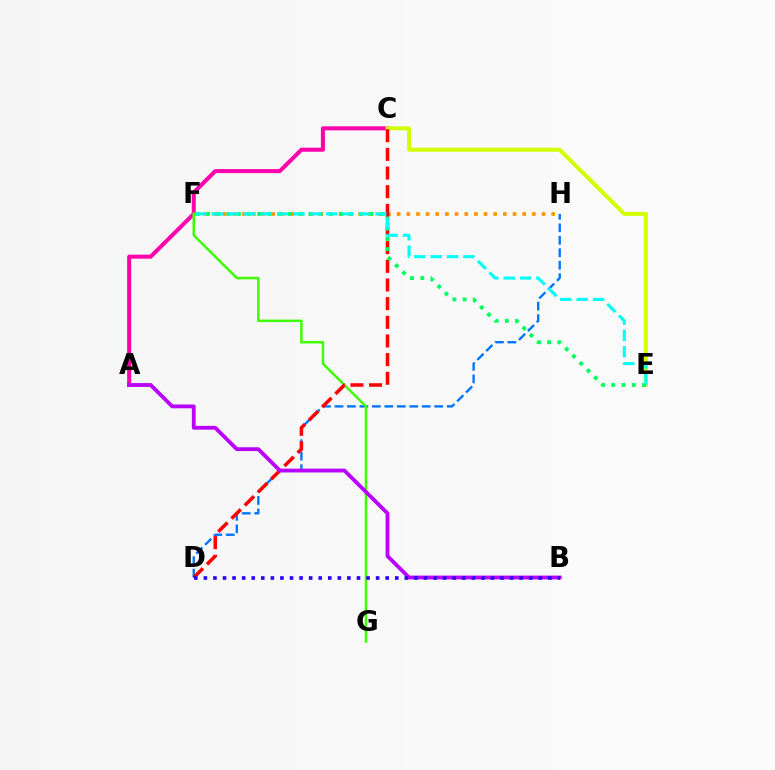{('A', 'C'): [{'color': '#ff00ac', 'line_style': 'solid', 'thickness': 2.9}], ('C', 'E'): [{'color': '#d1ff00', 'line_style': 'solid', 'thickness': 2.87}], ('F', 'H'): [{'color': '#ff9400', 'line_style': 'dotted', 'thickness': 2.62}], ('D', 'H'): [{'color': '#0074ff', 'line_style': 'dashed', 'thickness': 1.69}], ('F', 'G'): [{'color': '#3dff00', 'line_style': 'solid', 'thickness': 1.79}], ('C', 'D'): [{'color': '#ff0000', 'line_style': 'dashed', 'thickness': 2.53}], ('E', 'F'): [{'color': '#00ff5c', 'line_style': 'dotted', 'thickness': 2.78}, {'color': '#00fff6', 'line_style': 'dashed', 'thickness': 2.22}], ('A', 'B'): [{'color': '#b900ff', 'line_style': 'solid', 'thickness': 2.74}], ('B', 'D'): [{'color': '#2500ff', 'line_style': 'dotted', 'thickness': 2.6}]}